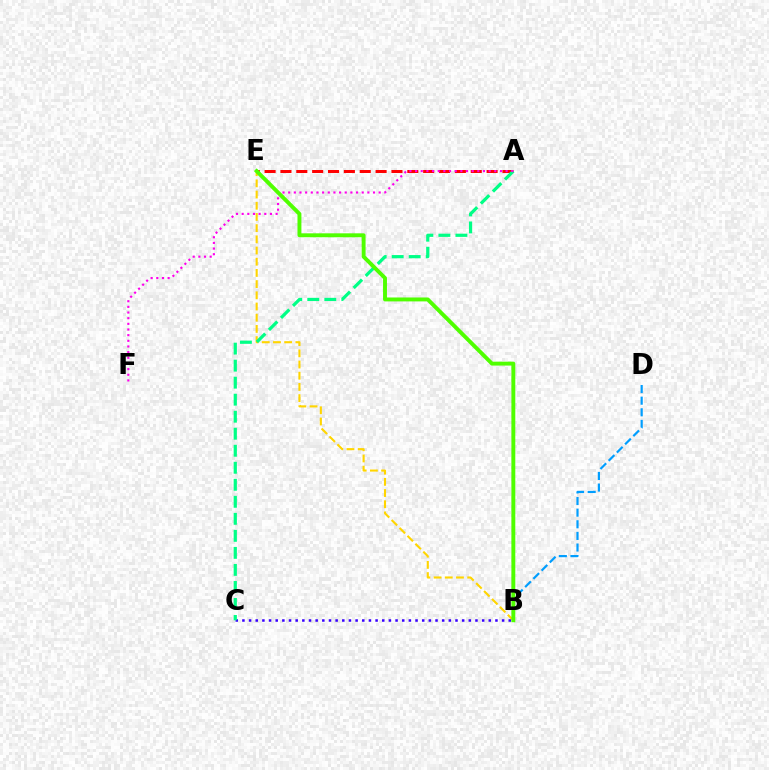{('A', 'E'): [{'color': '#ff0000', 'line_style': 'dashed', 'thickness': 2.15}], ('B', 'C'): [{'color': '#3700ff', 'line_style': 'dotted', 'thickness': 1.81}], ('B', 'E'): [{'color': '#ffd500', 'line_style': 'dashed', 'thickness': 1.52}, {'color': '#4fff00', 'line_style': 'solid', 'thickness': 2.82}], ('A', 'C'): [{'color': '#00ff86', 'line_style': 'dashed', 'thickness': 2.31}], ('A', 'F'): [{'color': '#ff00ed', 'line_style': 'dotted', 'thickness': 1.54}], ('B', 'D'): [{'color': '#009eff', 'line_style': 'dashed', 'thickness': 1.58}]}